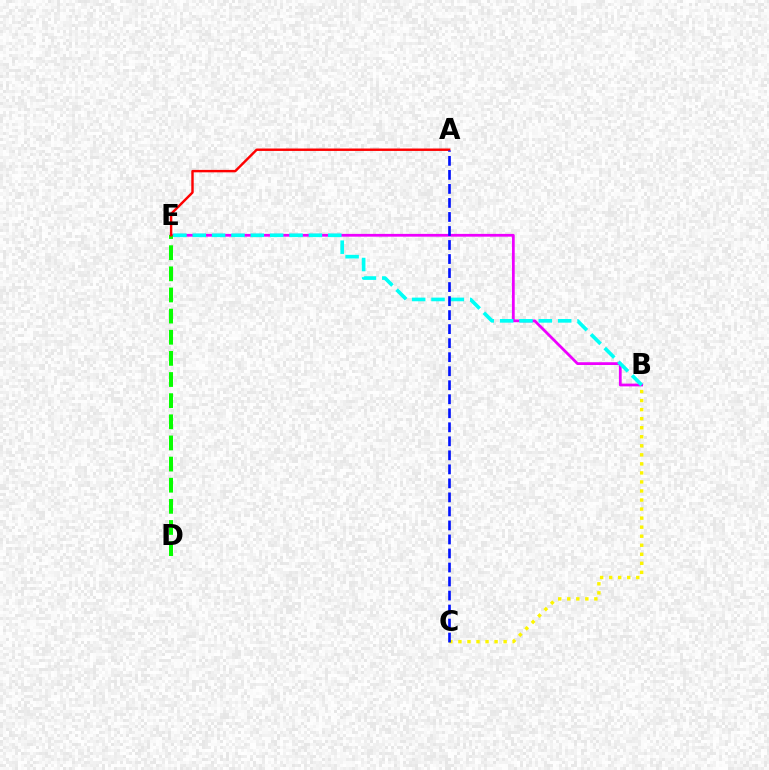{('B', 'C'): [{'color': '#fcf500', 'line_style': 'dotted', 'thickness': 2.46}], ('B', 'E'): [{'color': '#ee00ff', 'line_style': 'solid', 'thickness': 1.99}, {'color': '#00fff6', 'line_style': 'dashed', 'thickness': 2.63}], ('D', 'E'): [{'color': '#08ff00', 'line_style': 'dashed', 'thickness': 2.87}], ('A', 'E'): [{'color': '#ff0000', 'line_style': 'solid', 'thickness': 1.75}], ('A', 'C'): [{'color': '#0010ff', 'line_style': 'dashed', 'thickness': 1.9}]}